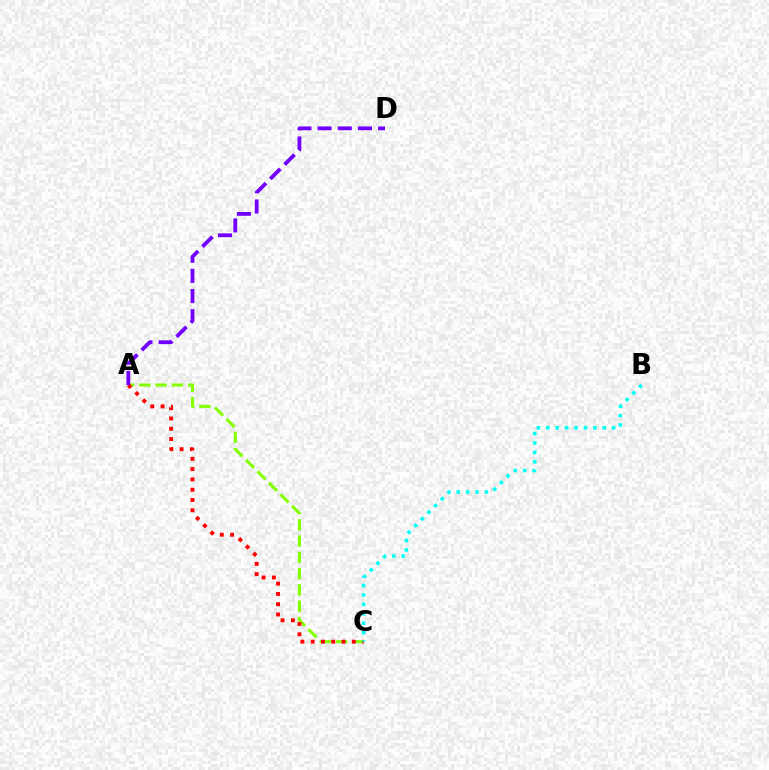{('A', 'C'): [{'color': '#84ff00', 'line_style': 'dashed', 'thickness': 2.21}, {'color': '#ff0000', 'line_style': 'dotted', 'thickness': 2.8}], ('B', 'C'): [{'color': '#00fff6', 'line_style': 'dotted', 'thickness': 2.56}], ('A', 'D'): [{'color': '#7200ff', 'line_style': 'dashed', 'thickness': 2.74}]}